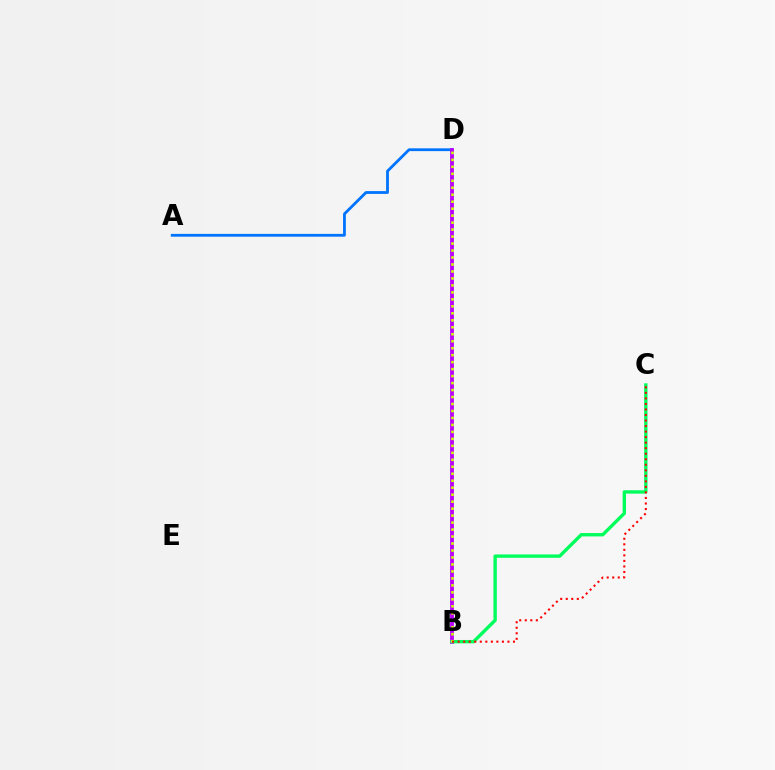{('A', 'D'): [{'color': '#0074ff', 'line_style': 'solid', 'thickness': 2.02}], ('B', 'D'): [{'color': '#b900ff', 'line_style': 'solid', 'thickness': 2.75}, {'color': '#d1ff00', 'line_style': 'dotted', 'thickness': 1.9}], ('B', 'C'): [{'color': '#00ff5c', 'line_style': 'solid', 'thickness': 2.43}, {'color': '#ff0000', 'line_style': 'dotted', 'thickness': 1.5}]}